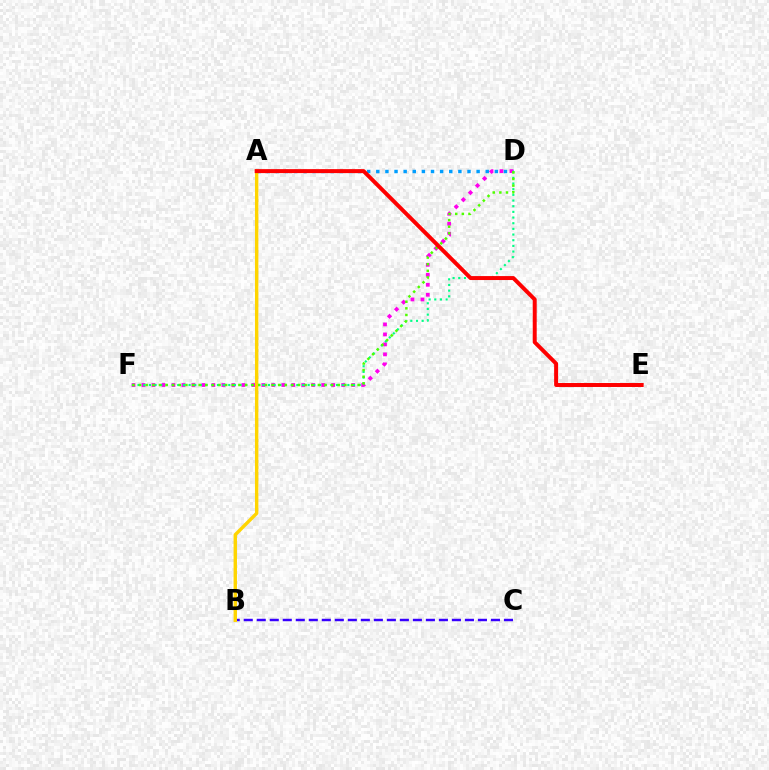{('D', 'F'): [{'color': '#ff00ed', 'line_style': 'dotted', 'thickness': 2.71}, {'color': '#00ff86', 'line_style': 'dotted', 'thickness': 1.54}, {'color': '#4fff00', 'line_style': 'dotted', 'thickness': 1.8}], ('B', 'C'): [{'color': '#3700ff', 'line_style': 'dashed', 'thickness': 1.77}], ('A', 'D'): [{'color': '#009eff', 'line_style': 'dotted', 'thickness': 2.48}], ('A', 'B'): [{'color': '#ffd500', 'line_style': 'solid', 'thickness': 2.45}], ('A', 'E'): [{'color': '#ff0000', 'line_style': 'solid', 'thickness': 2.86}]}